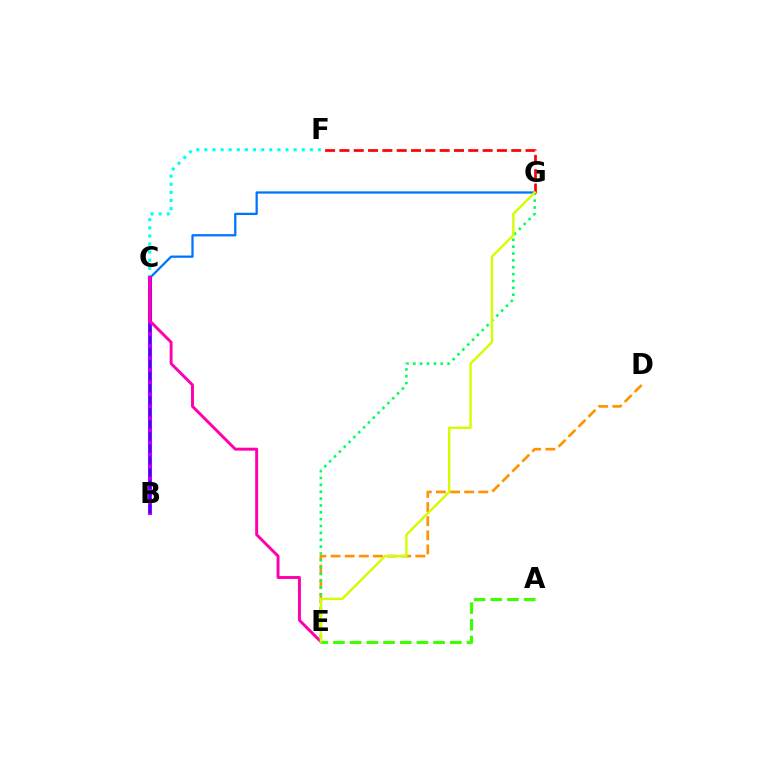{('C', 'G'): [{'color': '#0074ff', 'line_style': 'solid', 'thickness': 1.63}], ('D', 'E'): [{'color': '#ff9400', 'line_style': 'dashed', 'thickness': 1.92}], ('E', 'G'): [{'color': '#00ff5c', 'line_style': 'dotted', 'thickness': 1.86}, {'color': '#d1ff00', 'line_style': 'solid', 'thickness': 1.72}], ('C', 'F'): [{'color': '#00fff6', 'line_style': 'dotted', 'thickness': 2.2}], ('B', 'C'): [{'color': '#b900ff', 'line_style': 'solid', 'thickness': 2.91}, {'color': '#2500ff', 'line_style': 'dashed', 'thickness': 1.64}], ('F', 'G'): [{'color': '#ff0000', 'line_style': 'dashed', 'thickness': 1.95}], ('C', 'E'): [{'color': '#ff00ac', 'line_style': 'solid', 'thickness': 2.12}], ('A', 'E'): [{'color': '#3dff00', 'line_style': 'dashed', 'thickness': 2.27}]}